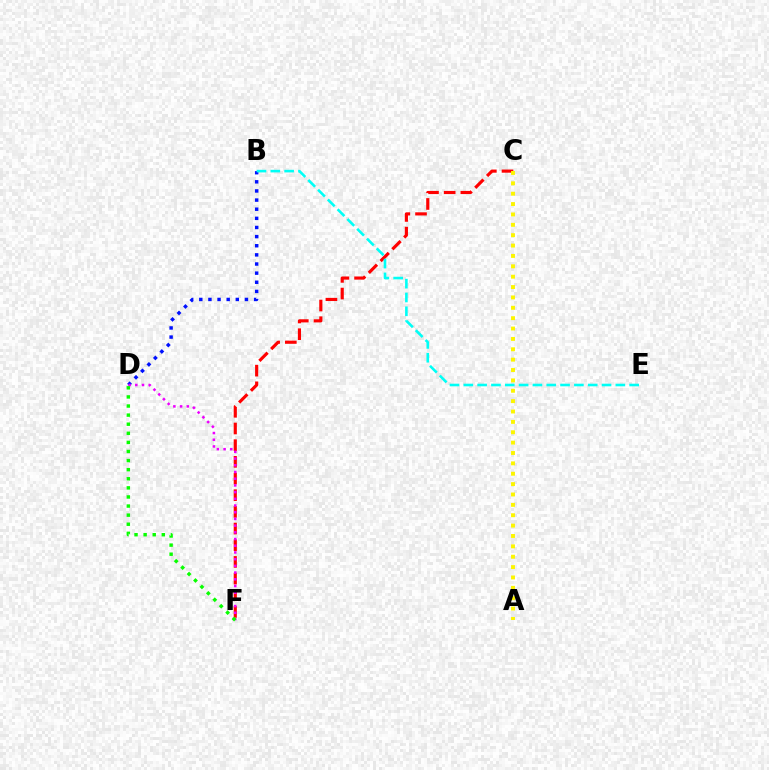{('B', 'D'): [{'color': '#0010ff', 'line_style': 'dotted', 'thickness': 2.48}], ('C', 'F'): [{'color': '#ff0000', 'line_style': 'dashed', 'thickness': 2.27}], ('D', 'F'): [{'color': '#ee00ff', 'line_style': 'dotted', 'thickness': 1.82}, {'color': '#08ff00', 'line_style': 'dotted', 'thickness': 2.47}], ('B', 'E'): [{'color': '#00fff6', 'line_style': 'dashed', 'thickness': 1.88}], ('A', 'C'): [{'color': '#fcf500', 'line_style': 'dotted', 'thickness': 2.82}]}